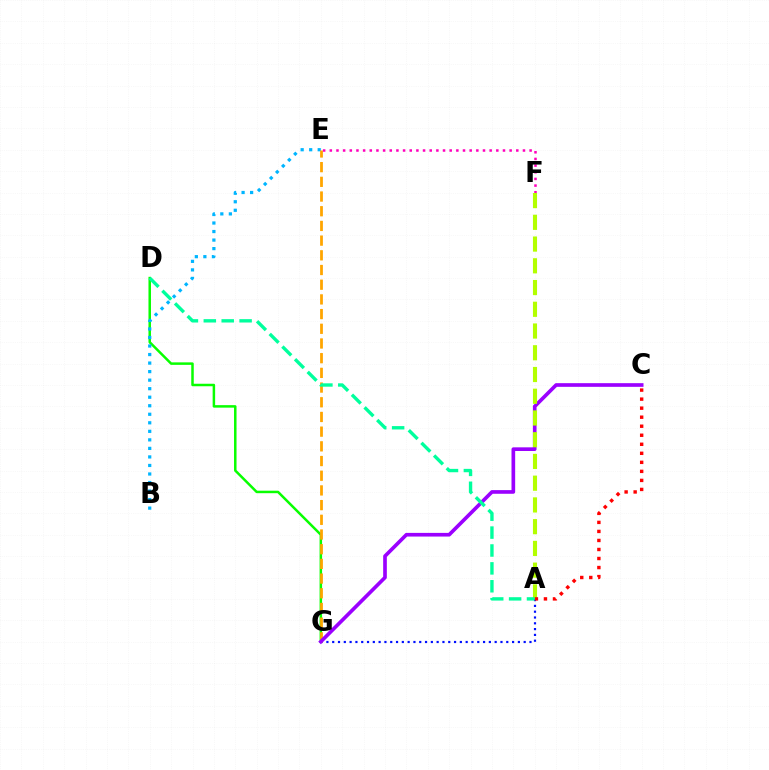{('A', 'G'): [{'color': '#0010ff', 'line_style': 'dotted', 'thickness': 1.58}], ('D', 'G'): [{'color': '#08ff00', 'line_style': 'solid', 'thickness': 1.8}], ('B', 'E'): [{'color': '#00b5ff', 'line_style': 'dotted', 'thickness': 2.32}], ('E', 'G'): [{'color': '#ffa500', 'line_style': 'dashed', 'thickness': 2.0}], ('C', 'G'): [{'color': '#9b00ff', 'line_style': 'solid', 'thickness': 2.64}], ('E', 'F'): [{'color': '#ff00bd', 'line_style': 'dotted', 'thickness': 1.81}], ('A', 'F'): [{'color': '#b3ff00', 'line_style': 'dashed', 'thickness': 2.95}], ('A', 'C'): [{'color': '#ff0000', 'line_style': 'dotted', 'thickness': 2.45}], ('A', 'D'): [{'color': '#00ff9d', 'line_style': 'dashed', 'thickness': 2.43}]}